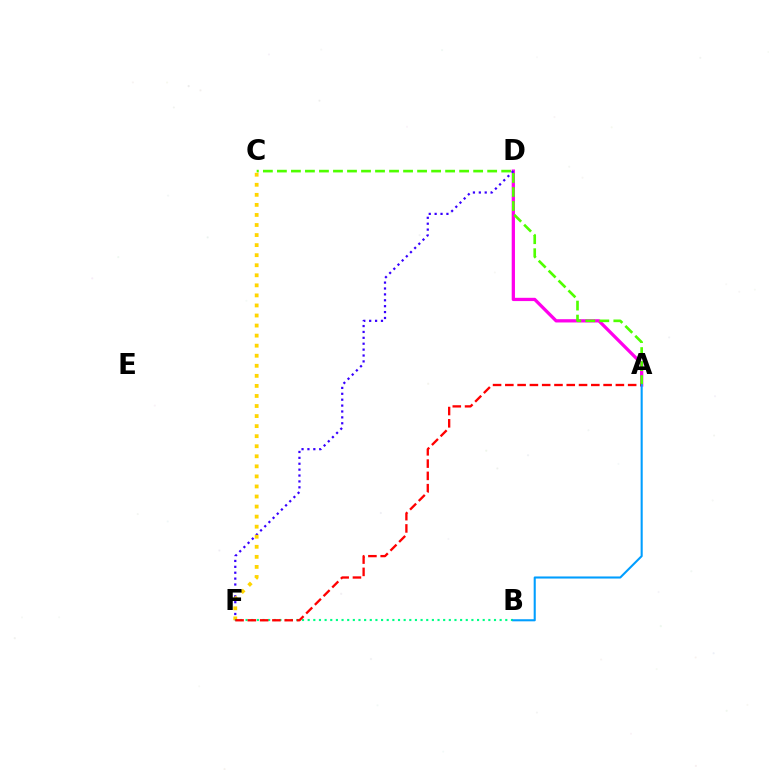{('A', 'D'): [{'color': '#ff00ed', 'line_style': 'solid', 'thickness': 2.35}], ('D', 'F'): [{'color': '#3700ff', 'line_style': 'dotted', 'thickness': 1.6}], ('A', 'C'): [{'color': '#4fff00', 'line_style': 'dashed', 'thickness': 1.9}], ('C', 'F'): [{'color': '#ffd500', 'line_style': 'dotted', 'thickness': 2.73}], ('B', 'F'): [{'color': '#00ff86', 'line_style': 'dotted', 'thickness': 1.53}], ('A', 'F'): [{'color': '#ff0000', 'line_style': 'dashed', 'thickness': 1.67}], ('A', 'B'): [{'color': '#009eff', 'line_style': 'solid', 'thickness': 1.5}]}